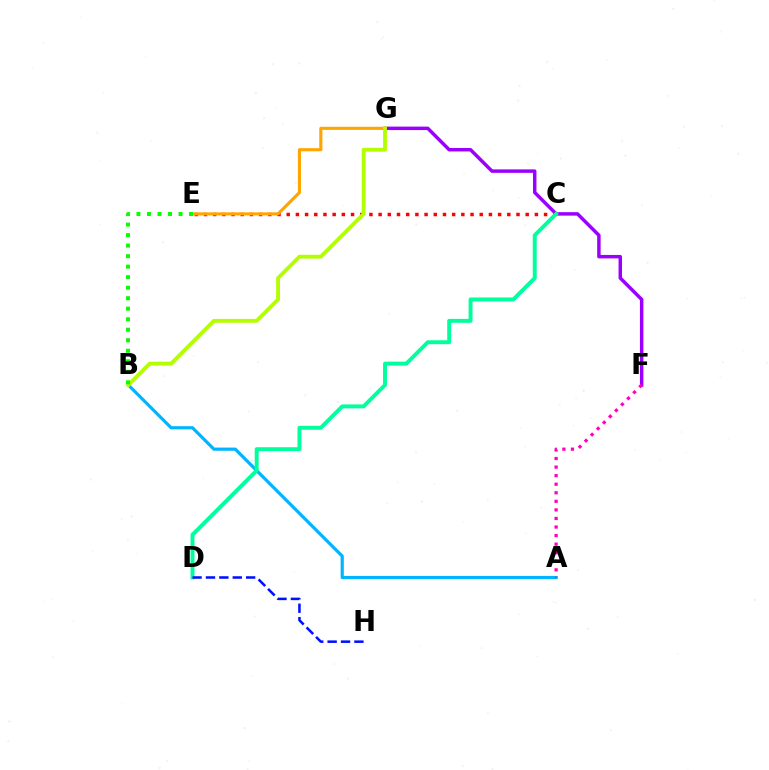{('A', 'B'): [{'color': '#00b5ff', 'line_style': 'solid', 'thickness': 2.29}], ('F', 'G'): [{'color': '#9b00ff', 'line_style': 'solid', 'thickness': 2.5}], ('C', 'E'): [{'color': '#ff0000', 'line_style': 'dotted', 'thickness': 2.5}], ('A', 'F'): [{'color': '#ff00bd', 'line_style': 'dotted', 'thickness': 2.33}], ('E', 'G'): [{'color': '#ffa500', 'line_style': 'solid', 'thickness': 2.24}], ('B', 'G'): [{'color': '#b3ff00', 'line_style': 'solid', 'thickness': 2.76}], ('C', 'D'): [{'color': '#00ff9d', 'line_style': 'solid', 'thickness': 2.83}], ('D', 'H'): [{'color': '#0010ff', 'line_style': 'dashed', 'thickness': 1.82}], ('B', 'E'): [{'color': '#08ff00', 'line_style': 'dotted', 'thickness': 2.86}]}